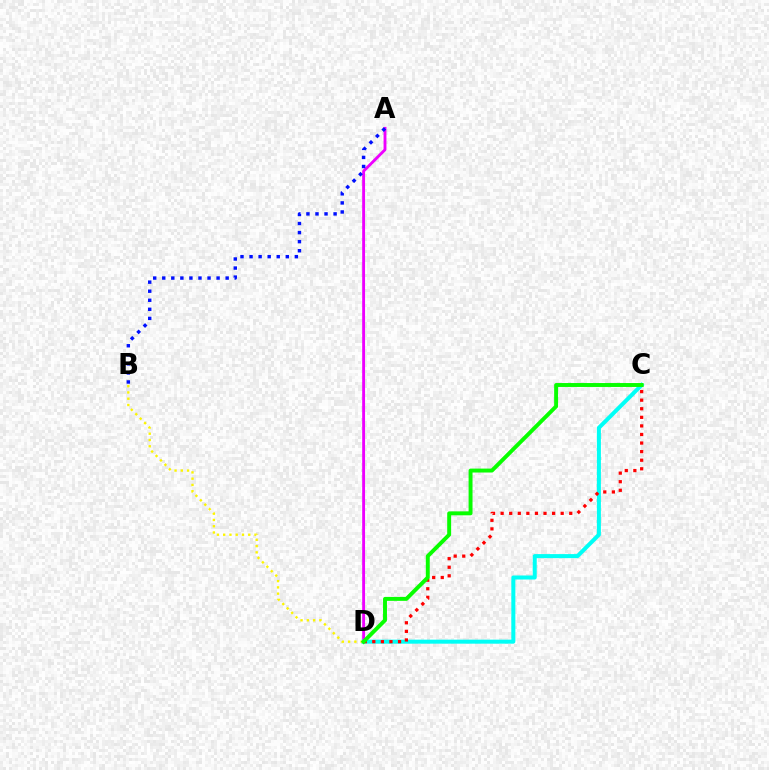{('A', 'D'): [{'color': '#ee00ff', 'line_style': 'solid', 'thickness': 2.06}], ('C', 'D'): [{'color': '#00fff6', 'line_style': 'solid', 'thickness': 2.9}, {'color': '#ff0000', 'line_style': 'dotted', 'thickness': 2.33}, {'color': '#08ff00', 'line_style': 'solid', 'thickness': 2.83}], ('B', 'D'): [{'color': '#fcf500', 'line_style': 'dotted', 'thickness': 1.7}], ('A', 'B'): [{'color': '#0010ff', 'line_style': 'dotted', 'thickness': 2.46}]}